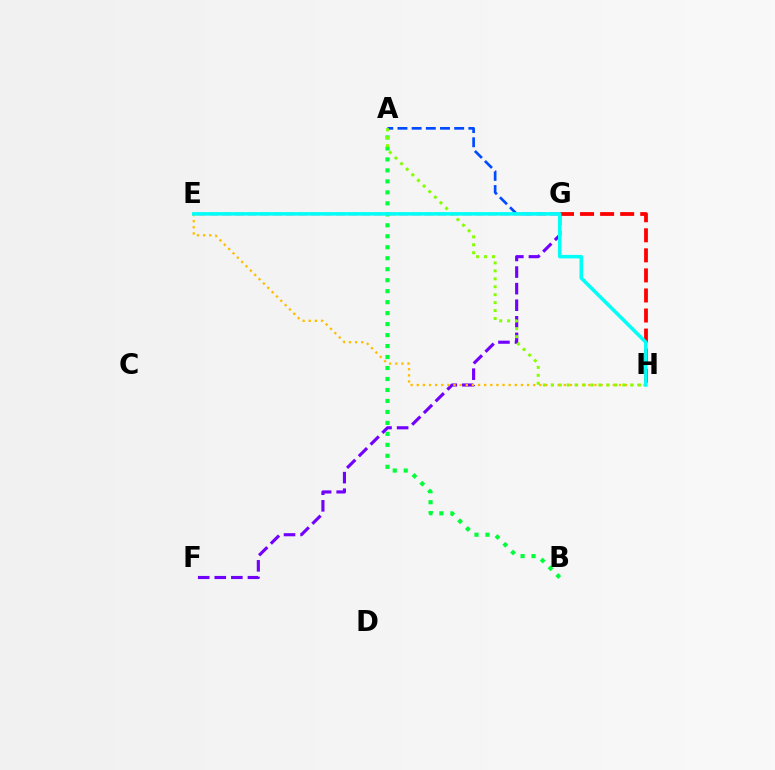{('F', 'G'): [{'color': '#7200ff', 'line_style': 'dashed', 'thickness': 2.25}], ('E', 'G'): [{'color': '#ff00cf', 'line_style': 'dashed', 'thickness': 1.72}], ('E', 'H'): [{'color': '#ffbd00', 'line_style': 'dotted', 'thickness': 1.66}, {'color': '#00fff6', 'line_style': 'solid', 'thickness': 2.52}], ('G', 'H'): [{'color': '#ff0000', 'line_style': 'dashed', 'thickness': 2.72}], ('A', 'G'): [{'color': '#004bff', 'line_style': 'dashed', 'thickness': 1.93}], ('A', 'B'): [{'color': '#00ff39', 'line_style': 'dotted', 'thickness': 2.98}], ('A', 'H'): [{'color': '#84ff00', 'line_style': 'dotted', 'thickness': 2.16}]}